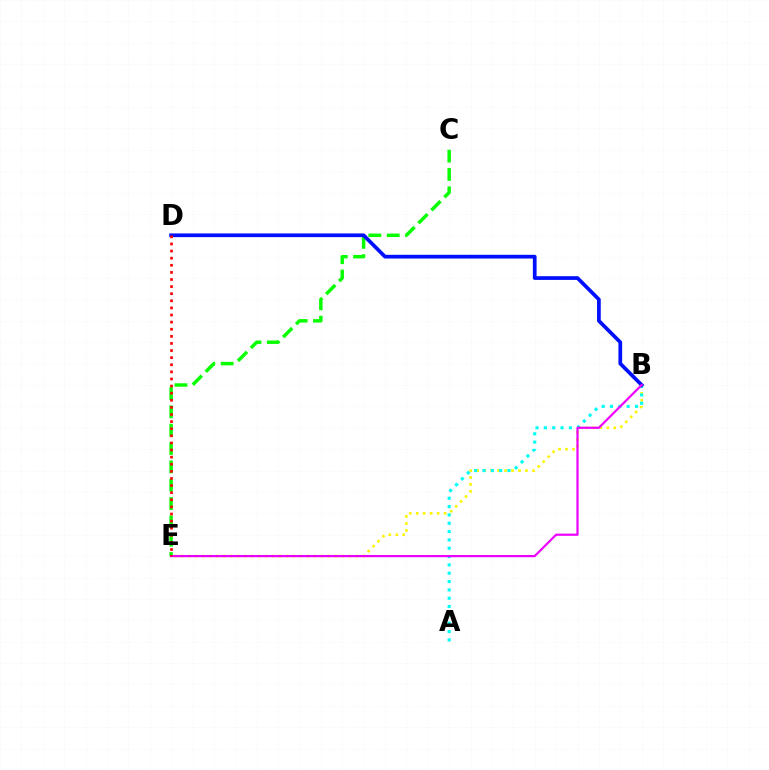{('C', 'E'): [{'color': '#08ff00', 'line_style': 'dashed', 'thickness': 2.49}], ('B', 'E'): [{'color': '#fcf500', 'line_style': 'dotted', 'thickness': 1.9}, {'color': '#ee00ff', 'line_style': 'solid', 'thickness': 1.59}], ('A', 'B'): [{'color': '#00fff6', 'line_style': 'dotted', 'thickness': 2.26}], ('B', 'D'): [{'color': '#0010ff', 'line_style': 'solid', 'thickness': 2.68}], ('D', 'E'): [{'color': '#ff0000', 'line_style': 'dotted', 'thickness': 1.93}]}